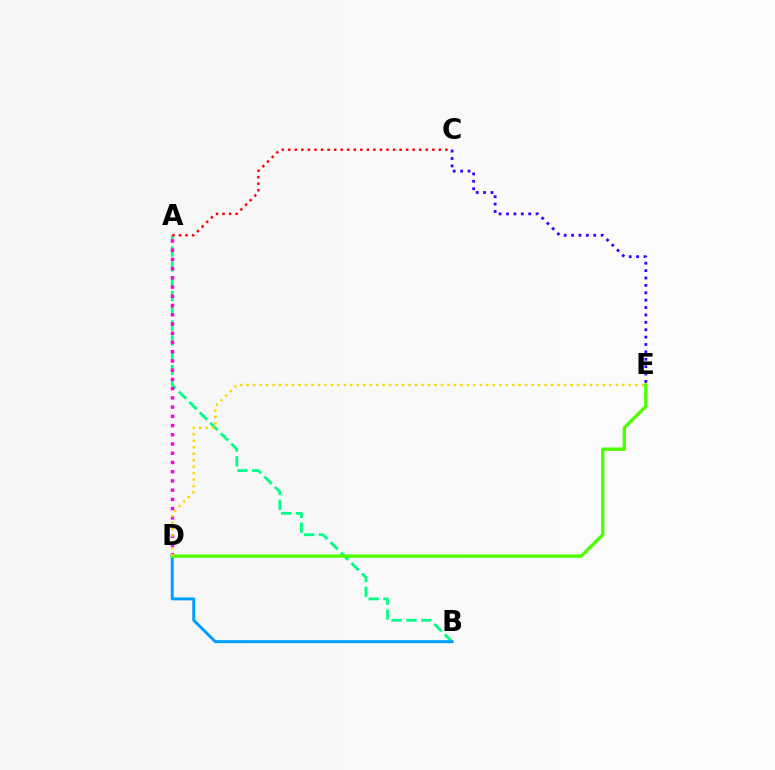{('A', 'B'): [{'color': '#00ff86', 'line_style': 'dashed', 'thickness': 2.01}], ('A', 'D'): [{'color': '#ff00ed', 'line_style': 'dotted', 'thickness': 2.51}], ('A', 'C'): [{'color': '#ff0000', 'line_style': 'dotted', 'thickness': 1.78}], ('B', 'D'): [{'color': '#009eff', 'line_style': 'solid', 'thickness': 2.13}], ('C', 'E'): [{'color': '#3700ff', 'line_style': 'dotted', 'thickness': 2.01}], ('D', 'E'): [{'color': '#4fff00', 'line_style': 'solid', 'thickness': 2.42}, {'color': '#ffd500', 'line_style': 'dotted', 'thickness': 1.76}]}